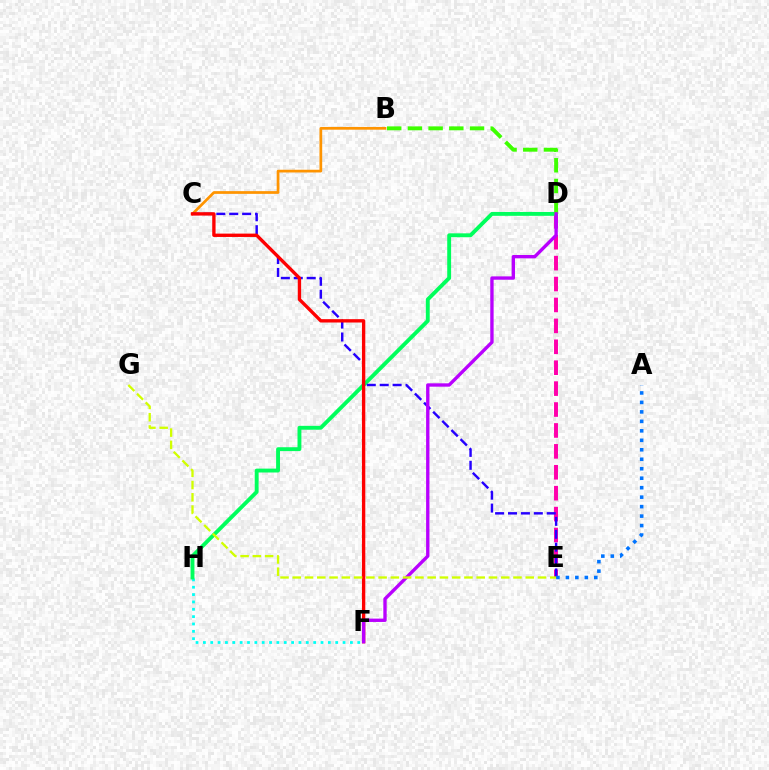{('B', 'C'): [{'color': '#ff9400', 'line_style': 'solid', 'thickness': 1.96}], ('D', 'E'): [{'color': '#ff00ac', 'line_style': 'dashed', 'thickness': 2.84}], ('F', 'H'): [{'color': '#00fff6', 'line_style': 'dotted', 'thickness': 2.0}], ('D', 'H'): [{'color': '#00ff5c', 'line_style': 'solid', 'thickness': 2.79}], ('C', 'E'): [{'color': '#2500ff', 'line_style': 'dashed', 'thickness': 1.75}], ('C', 'F'): [{'color': '#ff0000', 'line_style': 'solid', 'thickness': 2.41}], ('A', 'E'): [{'color': '#0074ff', 'line_style': 'dotted', 'thickness': 2.57}], ('B', 'D'): [{'color': '#3dff00', 'line_style': 'dashed', 'thickness': 2.81}], ('D', 'F'): [{'color': '#b900ff', 'line_style': 'solid', 'thickness': 2.41}], ('E', 'G'): [{'color': '#d1ff00', 'line_style': 'dashed', 'thickness': 1.67}]}